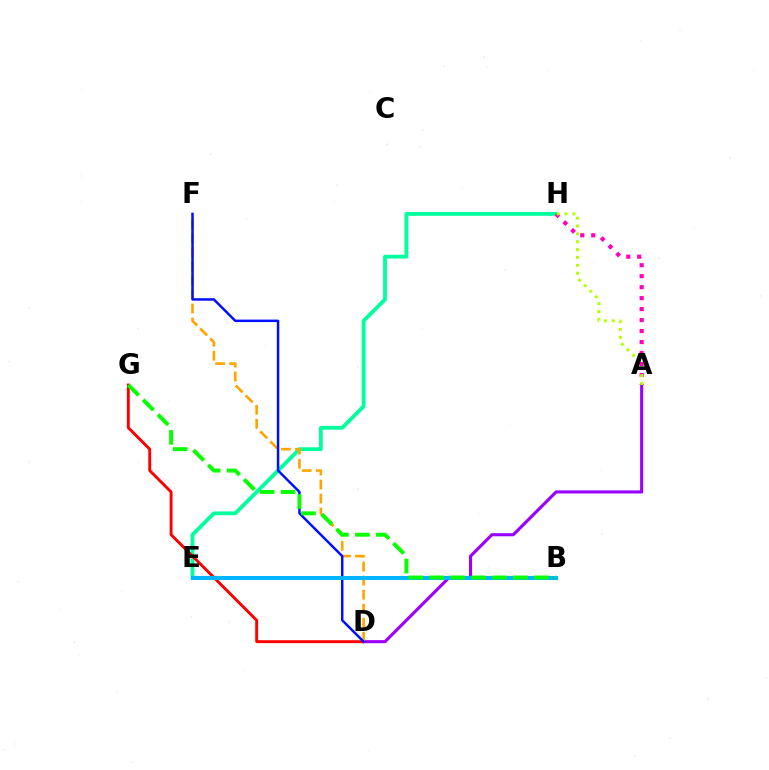{('E', 'H'): [{'color': '#00ff9d', 'line_style': 'solid', 'thickness': 2.75}], ('A', 'D'): [{'color': '#9b00ff', 'line_style': 'solid', 'thickness': 2.23}], ('D', 'G'): [{'color': '#ff0000', 'line_style': 'solid', 'thickness': 2.09}], ('D', 'F'): [{'color': '#ffa500', 'line_style': 'dashed', 'thickness': 1.91}, {'color': '#0010ff', 'line_style': 'solid', 'thickness': 1.78}], ('B', 'E'): [{'color': '#00b5ff', 'line_style': 'solid', 'thickness': 2.88}], ('B', 'G'): [{'color': '#08ff00', 'line_style': 'dashed', 'thickness': 2.84}], ('A', 'H'): [{'color': '#ff00bd', 'line_style': 'dotted', 'thickness': 2.98}, {'color': '#b3ff00', 'line_style': 'dotted', 'thickness': 2.14}]}